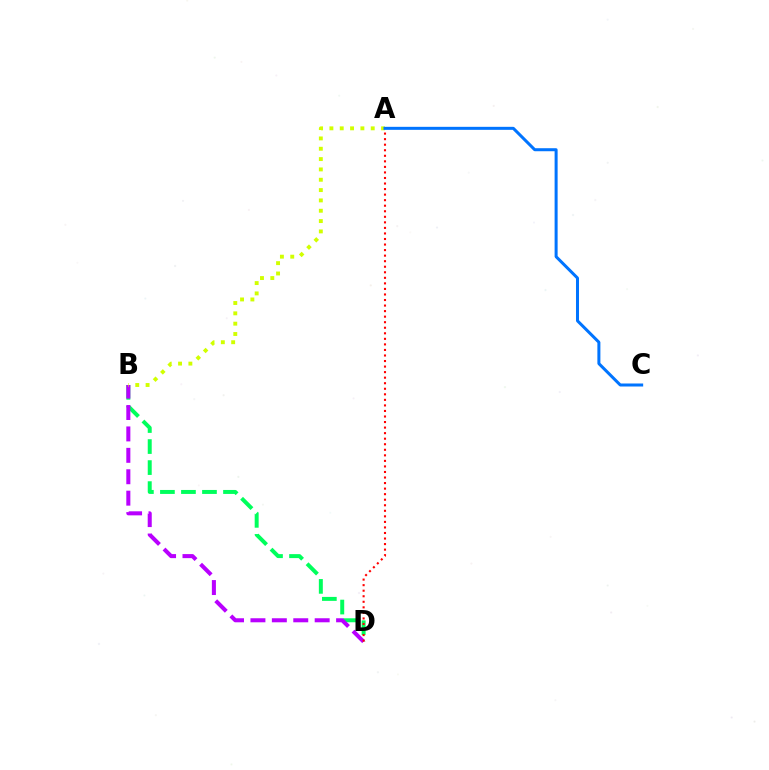{('B', 'D'): [{'color': '#00ff5c', 'line_style': 'dashed', 'thickness': 2.86}, {'color': '#b900ff', 'line_style': 'dashed', 'thickness': 2.91}], ('A', 'D'): [{'color': '#ff0000', 'line_style': 'dotted', 'thickness': 1.51}], ('A', 'B'): [{'color': '#d1ff00', 'line_style': 'dotted', 'thickness': 2.81}], ('A', 'C'): [{'color': '#0074ff', 'line_style': 'solid', 'thickness': 2.17}]}